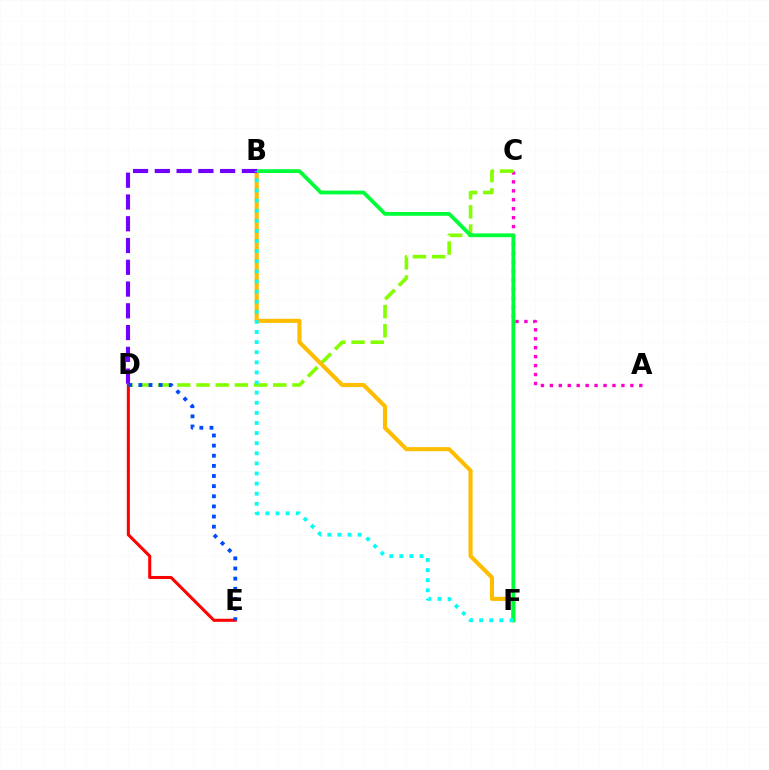{('A', 'C'): [{'color': '#ff00cf', 'line_style': 'dotted', 'thickness': 2.43}], ('C', 'D'): [{'color': '#84ff00', 'line_style': 'dashed', 'thickness': 2.61}], ('D', 'E'): [{'color': '#ff0000', 'line_style': 'solid', 'thickness': 2.21}, {'color': '#004bff', 'line_style': 'dotted', 'thickness': 2.75}], ('B', 'F'): [{'color': '#ffbd00', 'line_style': 'solid', 'thickness': 2.94}, {'color': '#00ff39', 'line_style': 'solid', 'thickness': 2.73}, {'color': '#00fff6', 'line_style': 'dotted', 'thickness': 2.75}], ('B', 'D'): [{'color': '#7200ff', 'line_style': 'dashed', 'thickness': 2.96}]}